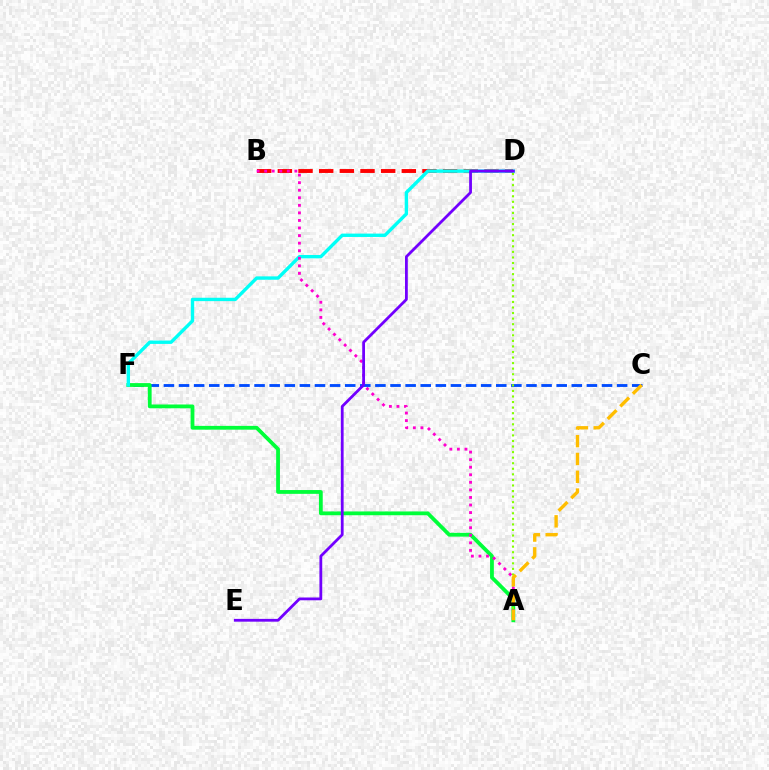{('C', 'F'): [{'color': '#004bff', 'line_style': 'dashed', 'thickness': 2.05}], ('B', 'D'): [{'color': '#ff0000', 'line_style': 'dashed', 'thickness': 2.81}], ('A', 'F'): [{'color': '#00ff39', 'line_style': 'solid', 'thickness': 2.73}], ('D', 'F'): [{'color': '#00fff6', 'line_style': 'solid', 'thickness': 2.43}], ('A', 'D'): [{'color': '#84ff00', 'line_style': 'dotted', 'thickness': 1.51}], ('A', 'B'): [{'color': '#ff00cf', 'line_style': 'dotted', 'thickness': 2.05}], ('D', 'E'): [{'color': '#7200ff', 'line_style': 'solid', 'thickness': 2.01}], ('A', 'C'): [{'color': '#ffbd00', 'line_style': 'dashed', 'thickness': 2.42}]}